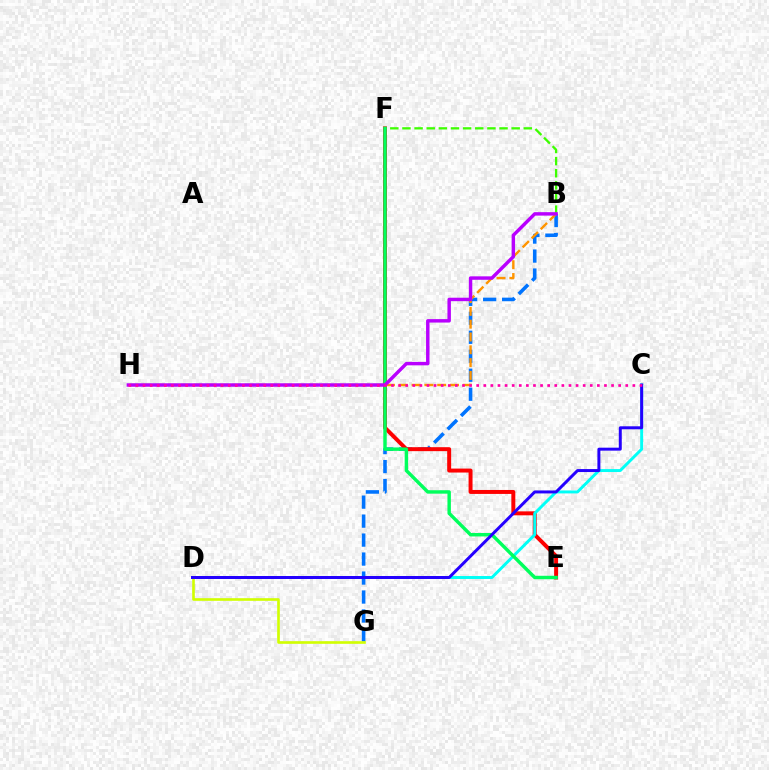{('B', 'G'): [{'color': '#0074ff', 'line_style': 'dashed', 'thickness': 2.58}], ('E', 'F'): [{'color': '#ff0000', 'line_style': 'solid', 'thickness': 2.85}, {'color': '#00ff5c', 'line_style': 'solid', 'thickness': 2.47}], ('D', 'G'): [{'color': '#d1ff00', 'line_style': 'solid', 'thickness': 1.9}], ('B', 'H'): [{'color': '#ff9400', 'line_style': 'dashed', 'thickness': 1.74}, {'color': '#b900ff', 'line_style': 'solid', 'thickness': 2.48}], ('C', 'D'): [{'color': '#00fff6', 'line_style': 'solid', 'thickness': 2.12}, {'color': '#2500ff', 'line_style': 'solid', 'thickness': 2.14}], ('B', 'F'): [{'color': '#3dff00', 'line_style': 'dashed', 'thickness': 1.65}], ('C', 'H'): [{'color': '#ff00ac', 'line_style': 'dotted', 'thickness': 1.93}]}